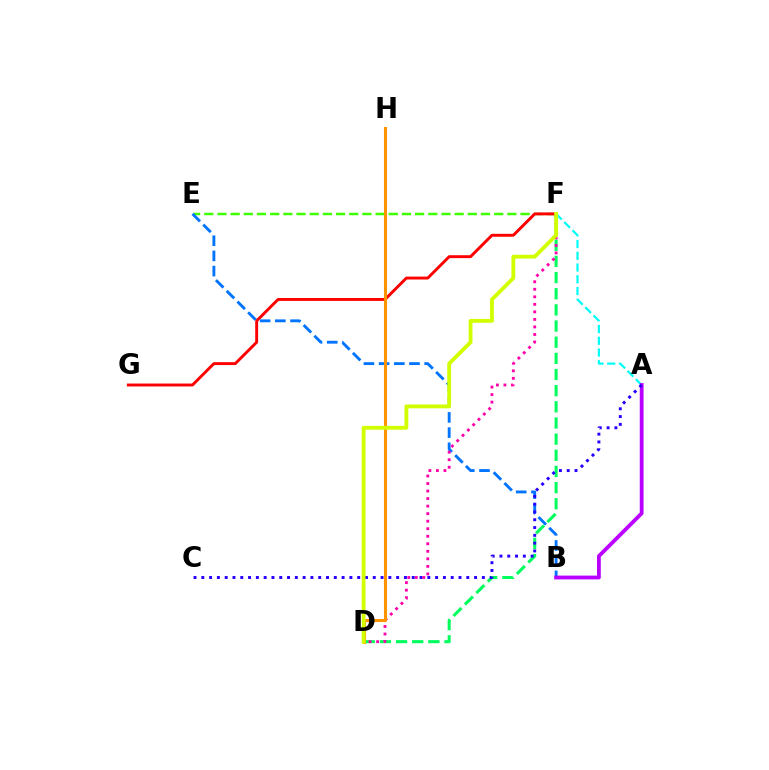{('A', 'F'): [{'color': '#00fff6', 'line_style': 'dashed', 'thickness': 1.59}], ('D', 'F'): [{'color': '#00ff5c', 'line_style': 'dashed', 'thickness': 2.19}, {'color': '#ff00ac', 'line_style': 'dotted', 'thickness': 2.05}, {'color': '#d1ff00', 'line_style': 'solid', 'thickness': 2.75}], ('E', 'F'): [{'color': '#3dff00', 'line_style': 'dashed', 'thickness': 1.79}], ('F', 'G'): [{'color': '#ff0000', 'line_style': 'solid', 'thickness': 2.1}], ('B', 'E'): [{'color': '#0074ff', 'line_style': 'dashed', 'thickness': 2.06}], ('A', 'B'): [{'color': '#b900ff', 'line_style': 'solid', 'thickness': 2.74}], ('A', 'C'): [{'color': '#2500ff', 'line_style': 'dotted', 'thickness': 2.12}], ('D', 'H'): [{'color': '#ff9400', 'line_style': 'solid', 'thickness': 2.21}]}